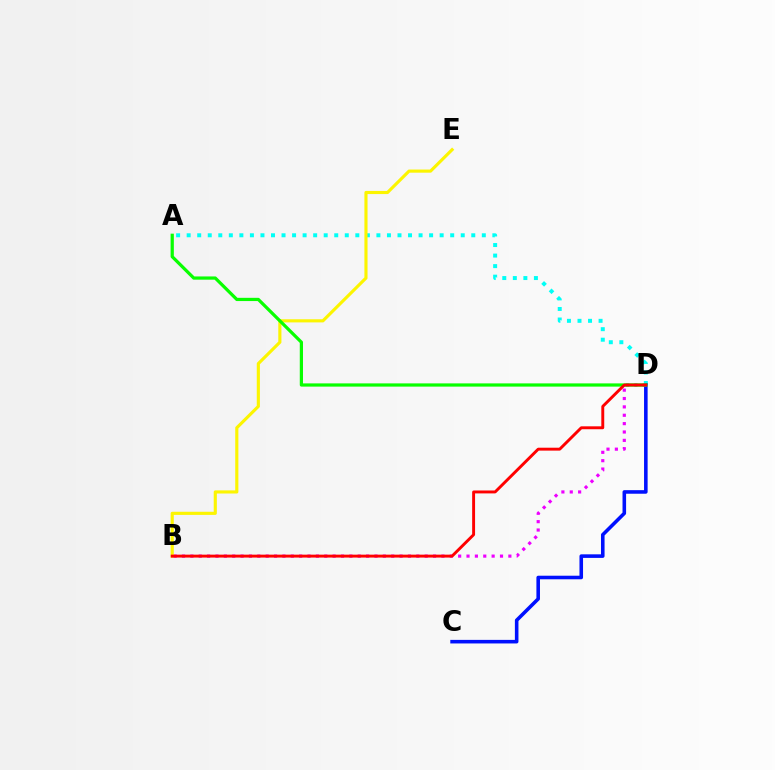{('A', 'D'): [{'color': '#00fff6', 'line_style': 'dotted', 'thickness': 2.86}, {'color': '#08ff00', 'line_style': 'solid', 'thickness': 2.32}], ('C', 'D'): [{'color': '#0010ff', 'line_style': 'solid', 'thickness': 2.57}], ('B', 'D'): [{'color': '#ee00ff', 'line_style': 'dotted', 'thickness': 2.27}, {'color': '#ff0000', 'line_style': 'solid', 'thickness': 2.1}], ('B', 'E'): [{'color': '#fcf500', 'line_style': 'solid', 'thickness': 2.26}]}